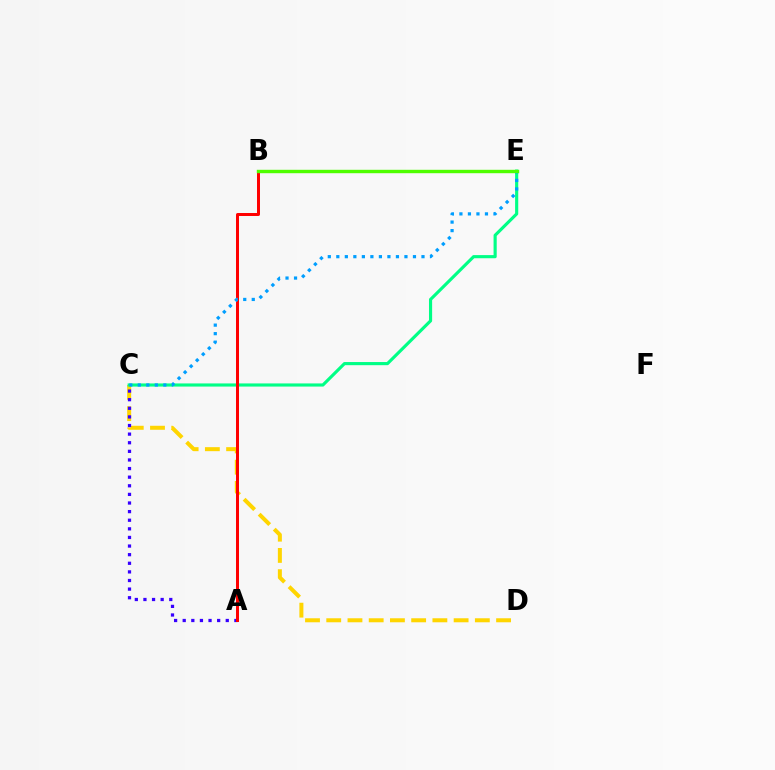{('C', 'D'): [{'color': '#ffd500', 'line_style': 'dashed', 'thickness': 2.88}], ('A', 'C'): [{'color': '#3700ff', 'line_style': 'dotted', 'thickness': 2.34}], ('C', 'E'): [{'color': '#00ff86', 'line_style': 'solid', 'thickness': 2.26}, {'color': '#009eff', 'line_style': 'dotted', 'thickness': 2.31}], ('B', 'E'): [{'color': '#ff00ed', 'line_style': 'dotted', 'thickness': 1.92}, {'color': '#4fff00', 'line_style': 'solid', 'thickness': 2.45}], ('A', 'B'): [{'color': '#ff0000', 'line_style': 'solid', 'thickness': 2.15}]}